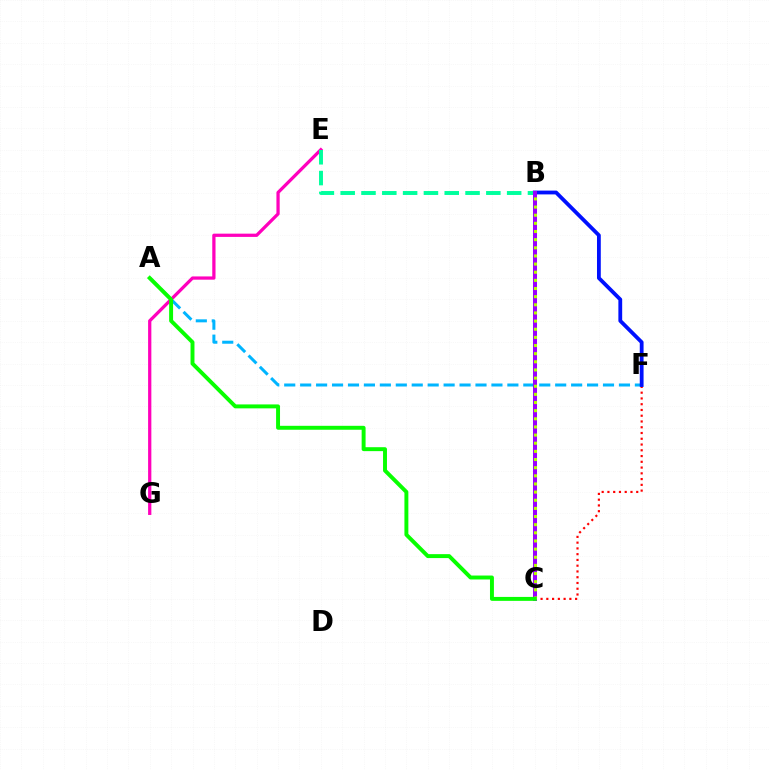{('C', 'F'): [{'color': '#ff0000', 'line_style': 'dotted', 'thickness': 1.57}], ('A', 'F'): [{'color': '#00b5ff', 'line_style': 'dashed', 'thickness': 2.17}], ('B', 'F'): [{'color': '#0010ff', 'line_style': 'solid', 'thickness': 2.74}], ('E', 'G'): [{'color': '#ff00bd', 'line_style': 'solid', 'thickness': 2.34}], ('B', 'C'): [{'color': '#ffa500', 'line_style': 'dashed', 'thickness': 2.16}, {'color': '#9b00ff', 'line_style': 'solid', 'thickness': 2.89}, {'color': '#b3ff00', 'line_style': 'dotted', 'thickness': 2.21}], ('B', 'E'): [{'color': '#00ff9d', 'line_style': 'dashed', 'thickness': 2.83}], ('A', 'C'): [{'color': '#08ff00', 'line_style': 'solid', 'thickness': 2.83}]}